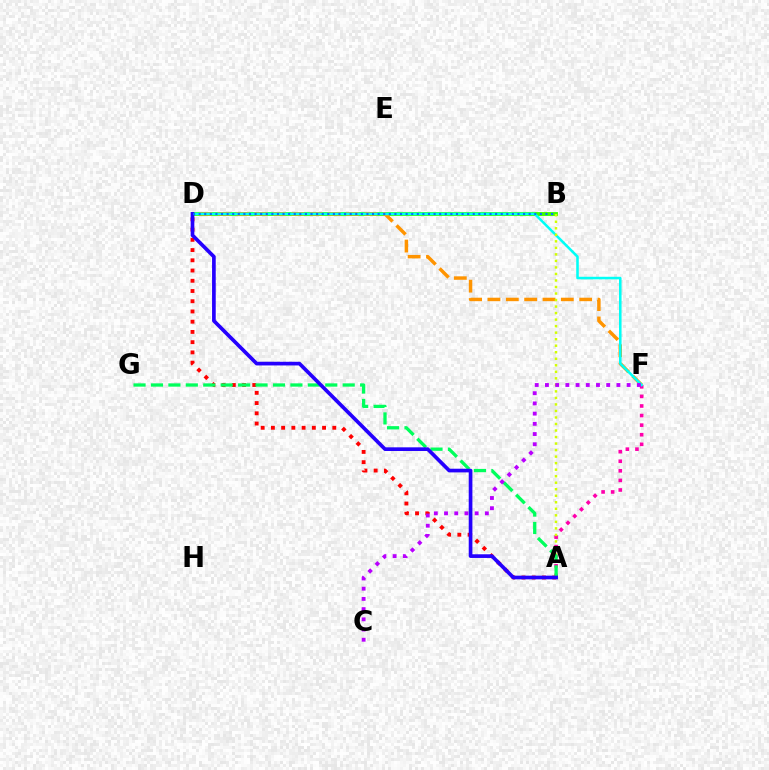{('B', 'D'): [{'color': '#3dff00', 'line_style': 'solid', 'thickness': 2.79}, {'color': '#0074ff', 'line_style': 'dotted', 'thickness': 1.52}], ('D', 'F'): [{'color': '#ff9400', 'line_style': 'dashed', 'thickness': 2.49}, {'color': '#00fff6', 'line_style': 'solid', 'thickness': 1.83}], ('A', 'F'): [{'color': '#ff00ac', 'line_style': 'dotted', 'thickness': 2.6}], ('A', 'B'): [{'color': '#d1ff00', 'line_style': 'dotted', 'thickness': 1.77}], ('A', 'D'): [{'color': '#ff0000', 'line_style': 'dotted', 'thickness': 2.78}, {'color': '#2500ff', 'line_style': 'solid', 'thickness': 2.65}], ('A', 'G'): [{'color': '#00ff5c', 'line_style': 'dashed', 'thickness': 2.37}], ('C', 'F'): [{'color': '#b900ff', 'line_style': 'dotted', 'thickness': 2.77}]}